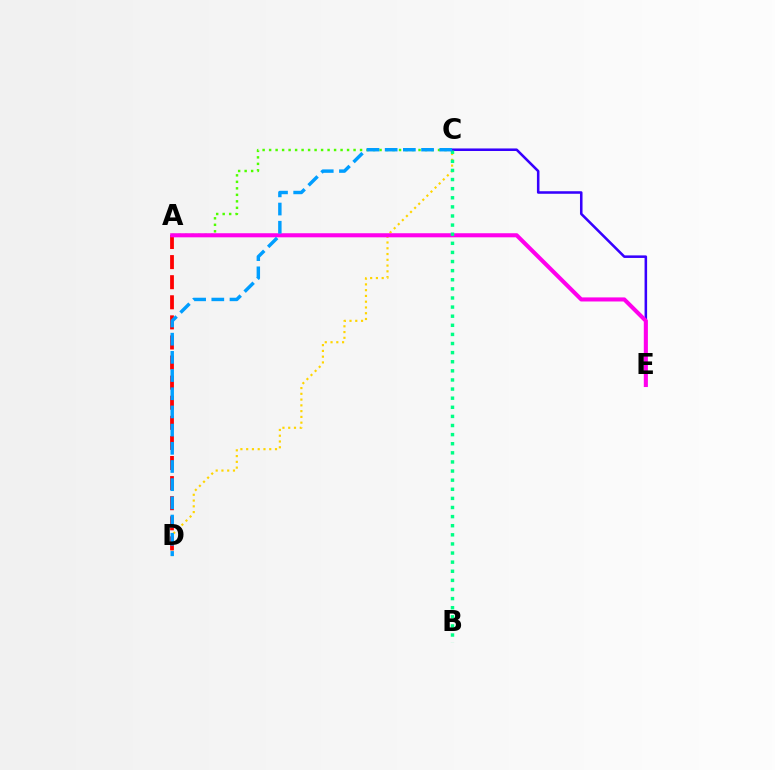{('C', 'E'): [{'color': '#3700ff', 'line_style': 'solid', 'thickness': 1.83}], ('A', 'C'): [{'color': '#4fff00', 'line_style': 'dotted', 'thickness': 1.77}], ('C', 'D'): [{'color': '#ffd500', 'line_style': 'dotted', 'thickness': 1.57}, {'color': '#009eff', 'line_style': 'dashed', 'thickness': 2.47}], ('A', 'D'): [{'color': '#ff0000', 'line_style': 'dashed', 'thickness': 2.73}], ('A', 'E'): [{'color': '#ff00ed', 'line_style': 'solid', 'thickness': 2.94}], ('B', 'C'): [{'color': '#00ff86', 'line_style': 'dotted', 'thickness': 2.48}]}